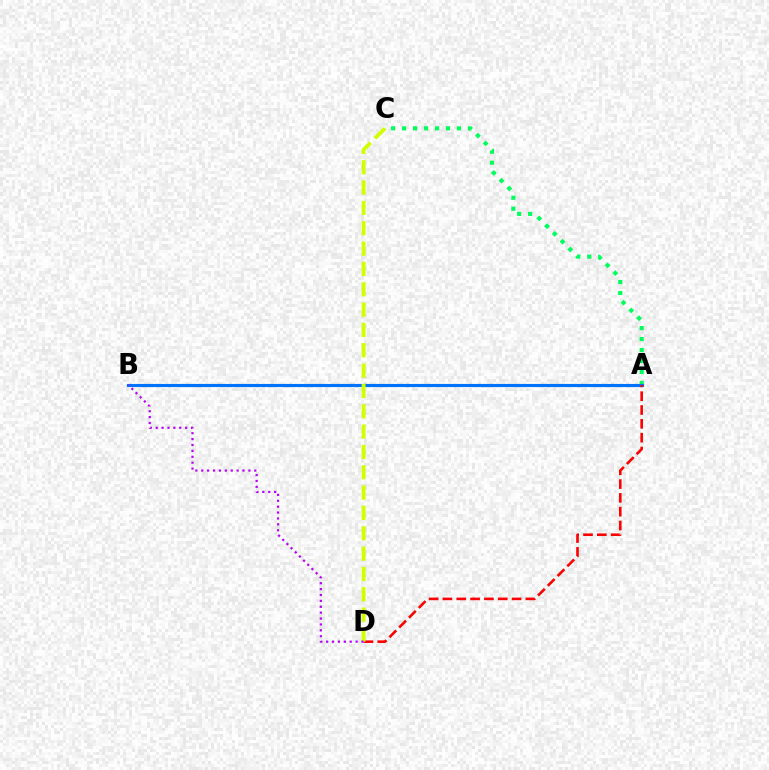{('A', 'C'): [{'color': '#00ff5c', 'line_style': 'dotted', 'thickness': 2.98}], ('A', 'B'): [{'color': '#0074ff', 'line_style': 'solid', 'thickness': 2.27}], ('A', 'D'): [{'color': '#ff0000', 'line_style': 'dashed', 'thickness': 1.88}], ('C', 'D'): [{'color': '#d1ff00', 'line_style': 'dashed', 'thickness': 2.76}], ('B', 'D'): [{'color': '#b900ff', 'line_style': 'dotted', 'thickness': 1.6}]}